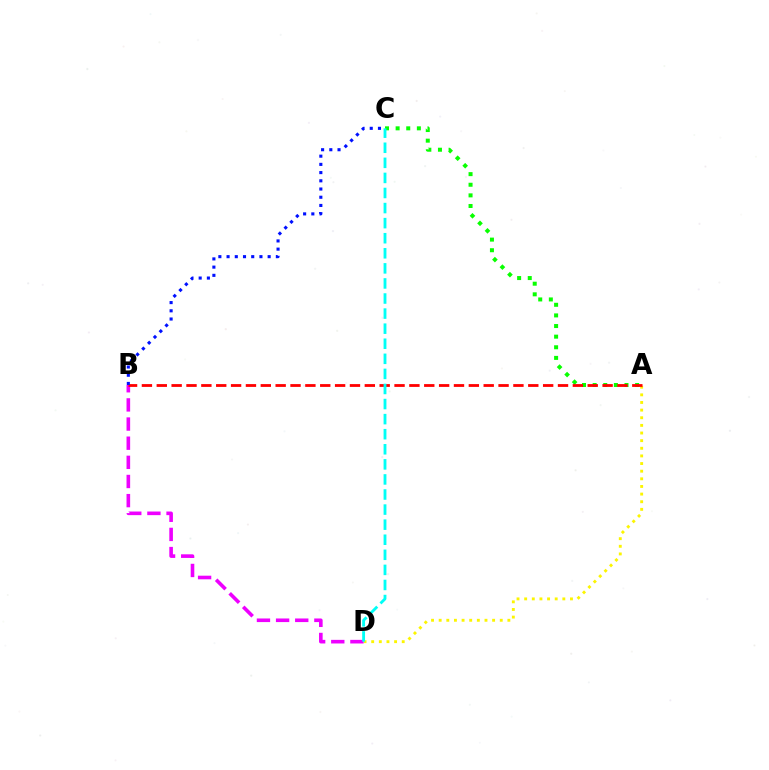{('A', 'D'): [{'color': '#fcf500', 'line_style': 'dotted', 'thickness': 2.07}], ('B', 'D'): [{'color': '#ee00ff', 'line_style': 'dashed', 'thickness': 2.6}], ('A', 'C'): [{'color': '#08ff00', 'line_style': 'dotted', 'thickness': 2.89}], ('A', 'B'): [{'color': '#ff0000', 'line_style': 'dashed', 'thickness': 2.02}], ('C', 'D'): [{'color': '#00fff6', 'line_style': 'dashed', 'thickness': 2.05}], ('B', 'C'): [{'color': '#0010ff', 'line_style': 'dotted', 'thickness': 2.23}]}